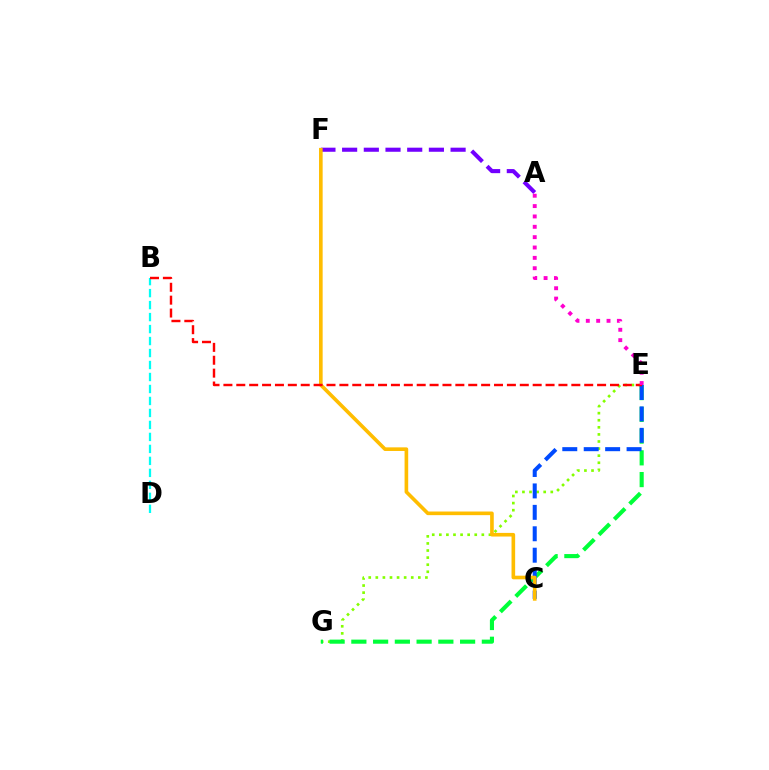{('E', 'G'): [{'color': '#84ff00', 'line_style': 'dotted', 'thickness': 1.93}, {'color': '#00ff39', 'line_style': 'dashed', 'thickness': 2.95}], ('C', 'E'): [{'color': '#004bff', 'line_style': 'dashed', 'thickness': 2.91}], ('B', 'D'): [{'color': '#00fff6', 'line_style': 'dashed', 'thickness': 1.63}], ('A', 'F'): [{'color': '#7200ff', 'line_style': 'dashed', 'thickness': 2.95}], ('C', 'F'): [{'color': '#ffbd00', 'line_style': 'solid', 'thickness': 2.61}], ('B', 'E'): [{'color': '#ff0000', 'line_style': 'dashed', 'thickness': 1.75}], ('A', 'E'): [{'color': '#ff00cf', 'line_style': 'dotted', 'thickness': 2.81}]}